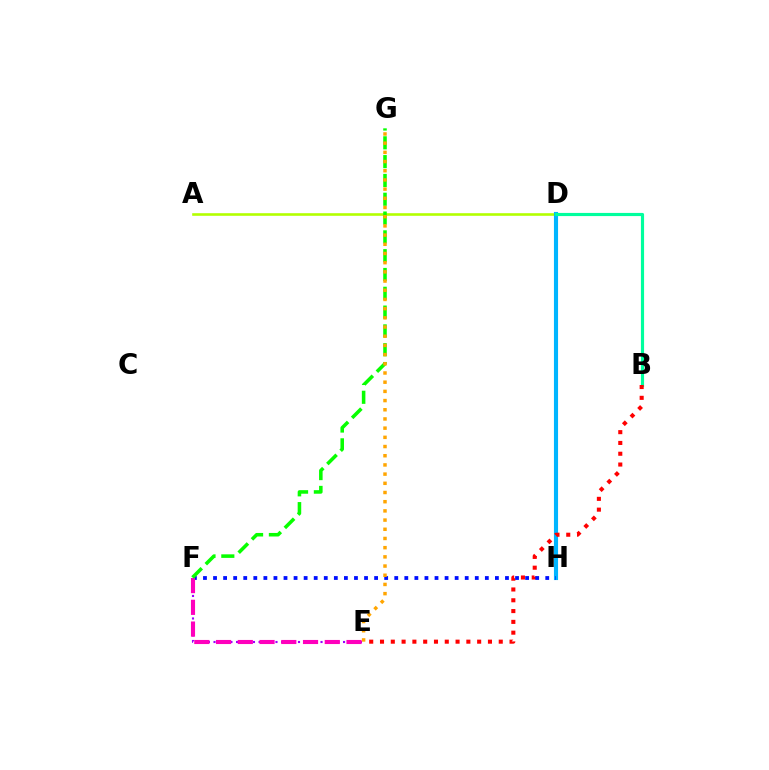{('A', 'D'): [{'color': '#b3ff00', 'line_style': 'solid', 'thickness': 1.88}], ('D', 'H'): [{'color': '#00b5ff', 'line_style': 'solid', 'thickness': 2.96}], ('B', 'D'): [{'color': '#00ff9d', 'line_style': 'solid', 'thickness': 2.27}], ('E', 'F'): [{'color': '#9b00ff', 'line_style': 'dotted', 'thickness': 1.53}, {'color': '#ff00bd', 'line_style': 'dashed', 'thickness': 2.95}], ('B', 'E'): [{'color': '#ff0000', 'line_style': 'dotted', 'thickness': 2.93}], ('F', 'H'): [{'color': '#0010ff', 'line_style': 'dotted', 'thickness': 2.74}], ('F', 'G'): [{'color': '#08ff00', 'line_style': 'dashed', 'thickness': 2.56}], ('E', 'G'): [{'color': '#ffa500', 'line_style': 'dotted', 'thickness': 2.5}]}